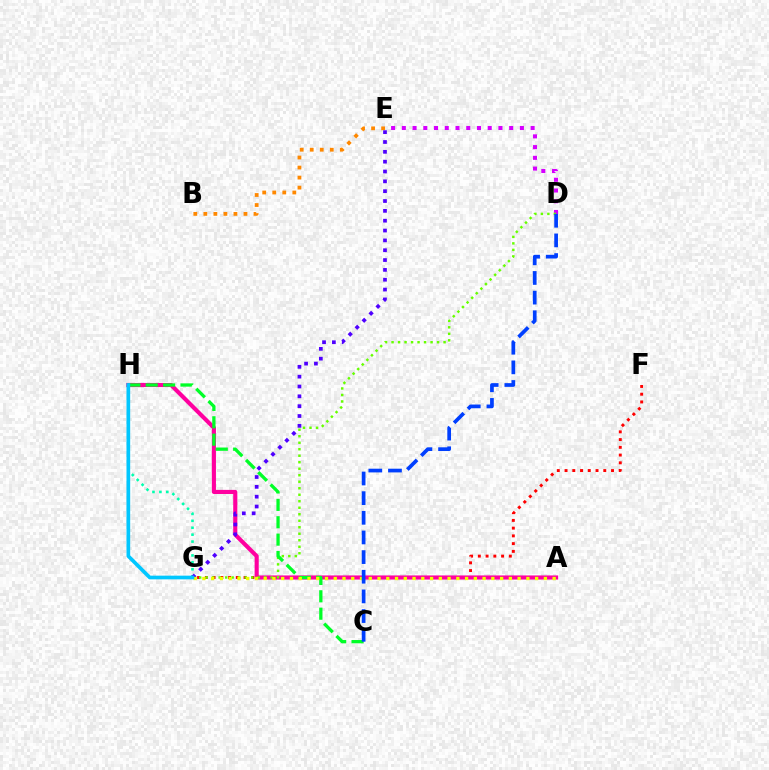{('F', 'G'): [{'color': '#ff0000', 'line_style': 'dotted', 'thickness': 2.1}], ('G', 'H'): [{'color': '#00ffaf', 'line_style': 'dotted', 'thickness': 1.88}, {'color': '#00c7ff', 'line_style': 'solid', 'thickness': 2.66}], ('D', 'E'): [{'color': '#d600ff', 'line_style': 'dotted', 'thickness': 2.92}], ('B', 'E'): [{'color': '#ff8800', 'line_style': 'dotted', 'thickness': 2.73}], ('A', 'H'): [{'color': '#ff00a0', 'line_style': 'solid', 'thickness': 2.96}], ('D', 'G'): [{'color': '#66ff00', 'line_style': 'dotted', 'thickness': 1.77}], ('C', 'H'): [{'color': '#00ff27', 'line_style': 'dashed', 'thickness': 2.36}], ('E', 'G'): [{'color': '#4f00ff', 'line_style': 'dotted', 'thickness': 2.67}], ('A', 'G'): [{'color': '#eeff00', 'line_style': 'dotted', 'thickness': 2.38}], ('C', 'D'): [{'color': '#003fff', 'line_style': 'dashed', 'thickness': 2.67}]}